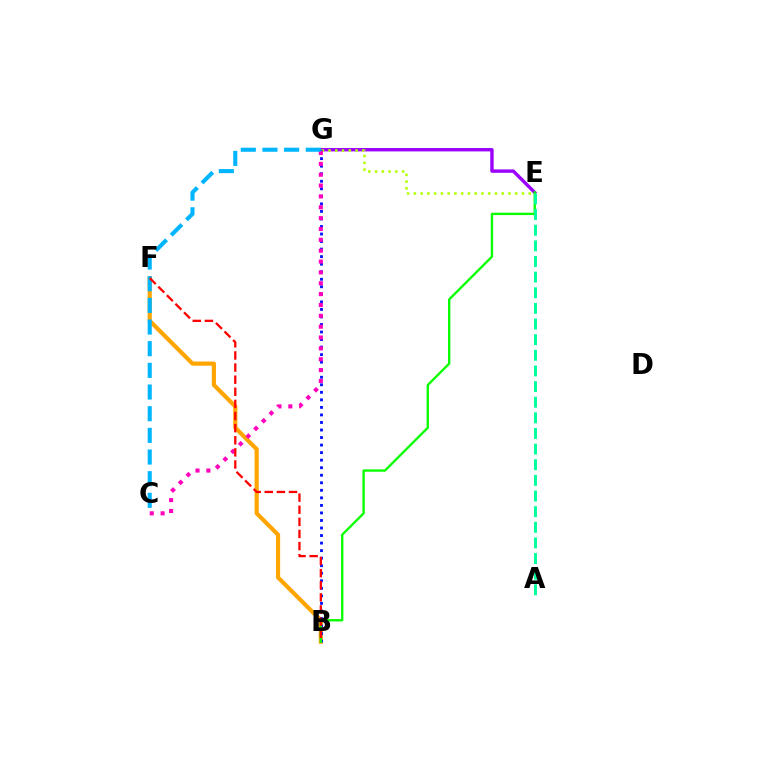{('E', 'G'): [{'color': '#9b00ff', 'line_style': 'solid', 'thickness': 2.44}, {'color': '#b3ff00', 'line_style': 'dotted', 'thickness': 1.84}], ('B', 'F'): [{'color': '#ffa500', 'line_style': 'solid', 'thickness': 2.99}, {'color': '#ff0000', 'line_style': 'dashed', 'thickness': 1.65}], ('B', 'G'): [{'color': '#0010ff', 'line_style': 'dotted', 'thickness': 2.05}], ('C', 'G'): [{'color': '#ff00bd', 'line_style': 'dotted', 'thickness': 2.95}, {'color': '#00b5ff', 'line_style': 'dashed', 'thickness': 2.94}], ('B', 'E'): [{'color': '#08ff00', 'line_style': 'solid', 'thickness': 1.69}], ('A', 'E'): [{'color': '#00ff9d', 'line_style': 'dashed', 'thickness': 2.12}]}